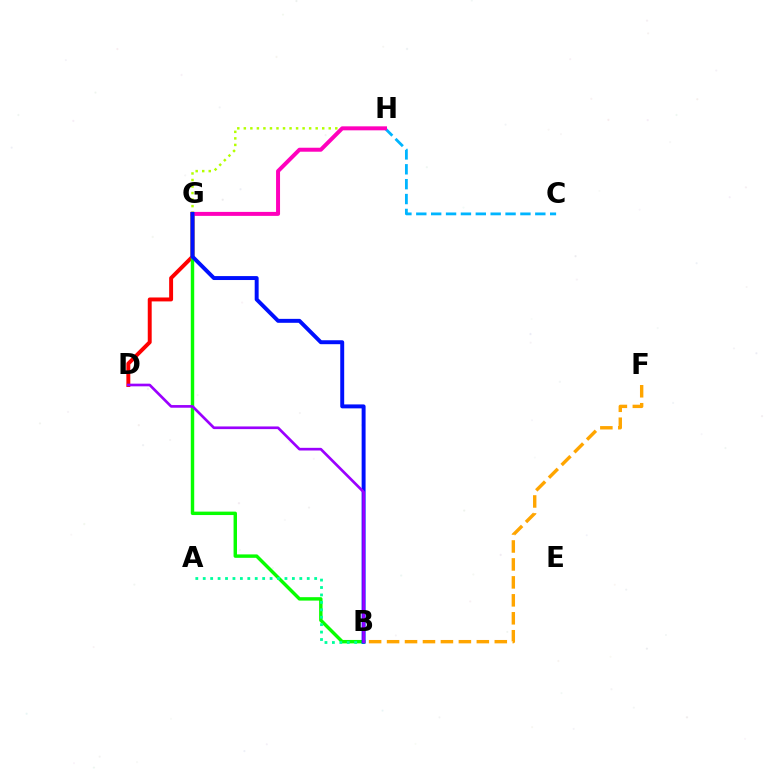{('D', 'G'): [{'color': '#ff0000', 'line_style': 'solid', 'thickness': 2.83}], ('G', 'H'): [{'color': '#b3ff00', 'line_style': 'dotted', 'thickness': 1.77}, {'color': '#ff00bd', 'line_style': 'solid', 'thickness': 2.87}], ('B', 'G'): [{'color': '#08ff00', 'line_style': 'solid', 'thickness': 2.47}, {'color': '#0010ff', 'line_style': 'solid', 'thickness': 2.84}], ('C', 'H'): [{'color': '#00b5ff', 'line_style': 'dashed', 'thickness': 2.02}], ('A', 'B'): [{'color': '#00ff9d', 'line_style': 'dotted', 'thickness': 2.02}], ('B', 'F'): [{'color': '#ffa500', 'line_style': 'dashed', 'thickness': 2.44}], ('B', 'D'): [{'color': '#9b00ff', 'line_style': 'solid', 'thickness': 1.92}]}